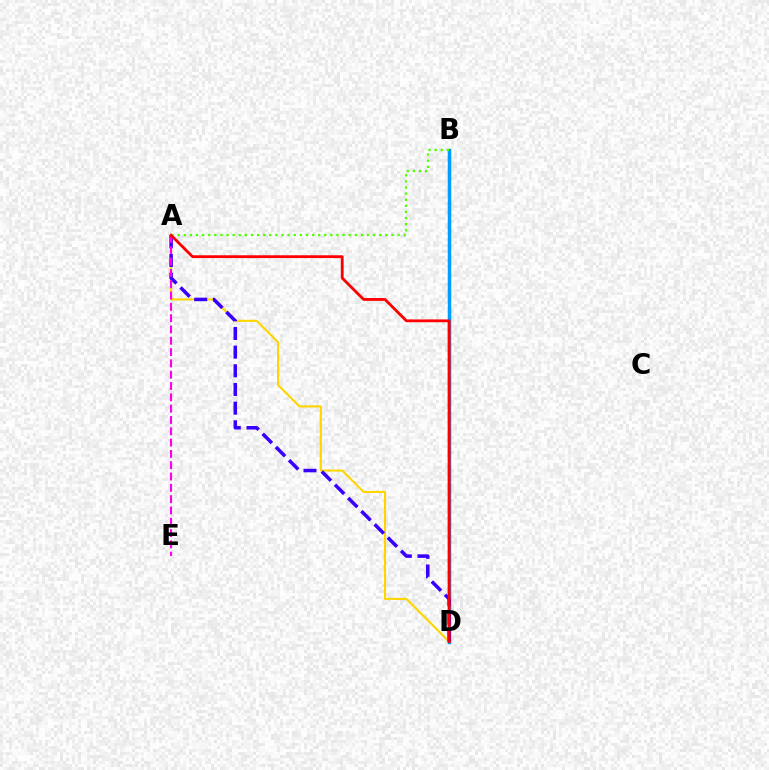{('B', 'D'): [{'color': '#00ff86', 'line_style': 'dashed', 'thickness': 2.37}, {'color': '#009eff', 'line_style': 'solid', 'thickness': 2.46}], ('A', 'D'): [{'color': '#ffd500', 'line_style': 'solid', 'thickness': 1.51}, {'color': '#3700ff', 'line_style': 'dashed', 'thickness': 2.54}, {'color': '#ff0000', 'line_style': 'solid', 'thickness': 2.03}], ('A', 'E'): [{'color': '#ff00ed', 'line_style': 'dashed', 'thickness': 1.54}], ('A', 'B'): [{'color': '#4fff00', 'line_style': 'dotted', 'thickness': 1.66}]}